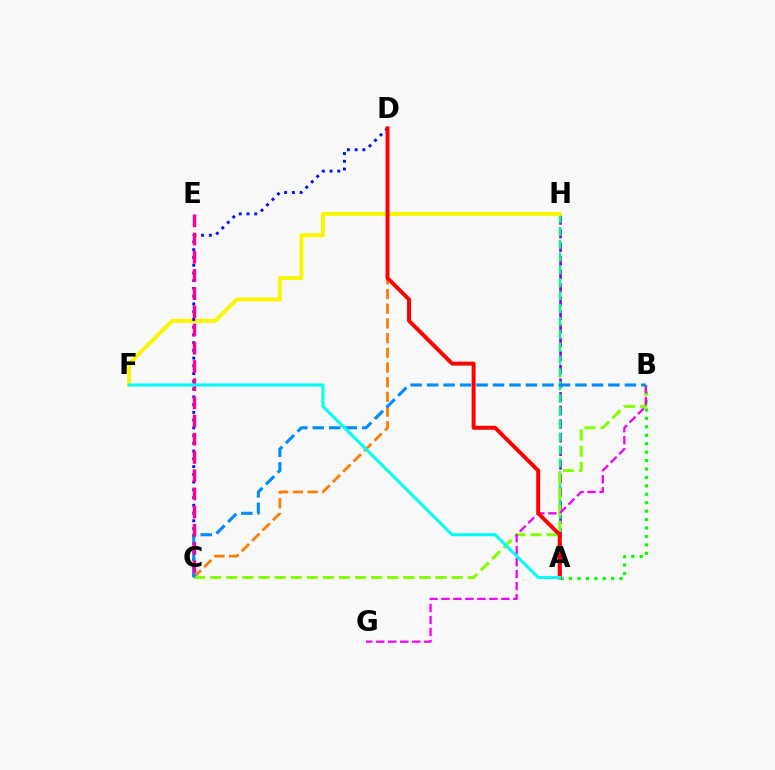{('A', 'H'): [{'color': '#7200ff', 'line_style': 'dashed', 'thickness': 1.85}, {'color': '#00ff74', 'line_style': 'dashed', 'thickness': 1.75}], ('A', 'B'): [{'color': '#08ff00', 'line_style': 'dotted', 'thickness': 2.29}], ('C', 'D'): [{'color': '#ff7c00', 'line_style': 'dashed', 'thickness': 2.0}, {'color': '#0010ff', 'line_style': 'dotted', 'thickness': 2.1}], ('F', 'H'): [{'color': '#fcf500', 'line_style': 'solid', 'thickness': 2.83}], ('B', 'C'): [{'color': '#84ff00', 'line_style': 'dashed', 'thickness': 2.19}, {'color': '#008cff', 'line_style': 'dashed', 'thickness': 2.24}], ('B', 'G'): [{'color': '#ee00ff', 'line_style': 'dashed', 'thickness': 1.63}], ('A', 'D'): [{'color': '#ff0000', 'line_style': 'solid', 'thickness': 2.85}], ('C', 'E'): [{'color': '#ff0094', 'line_style': 'dashed', 'thickness': 2.47}], ('A', 'F'): [{'color': '#00fff6', 'line_style': 'solid', 'thickness': 2.21}]}